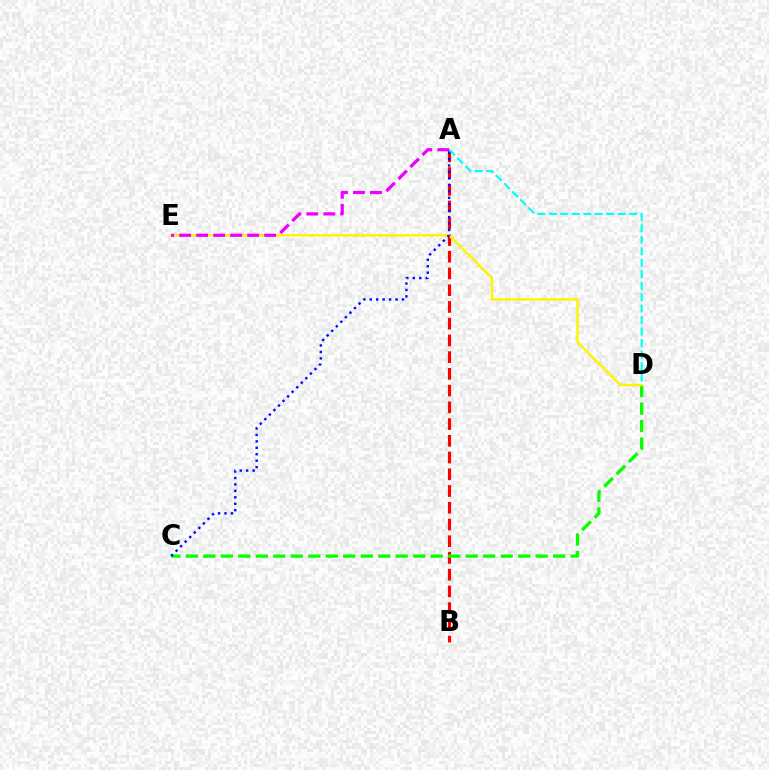{('A', 'B'): [{'color': '#ff0000', 'line_style': 'dashed', 'thickness': 2.27}], ('C', 'D'): [{'color': '#08ff00', 'line_style': 'dashed', 'thickness': 2.38}], ('D', 'E'): [{'color': '#fcf500', 'line_style': 'solid', 'thickness': 1.76}], ('A', 'C'): [{'color': '#0010ff', 'line_style': 'dotted', 'thickness': 1.75}], ('A', 'D'): [{'color': '#00fff6', 'line_style': 'dashed', 'thickness': 1.56}], ('A', 'E'): [{'color': '#ee00ff', 'line_style': 'dashed', 'thickness': 2.31}]}